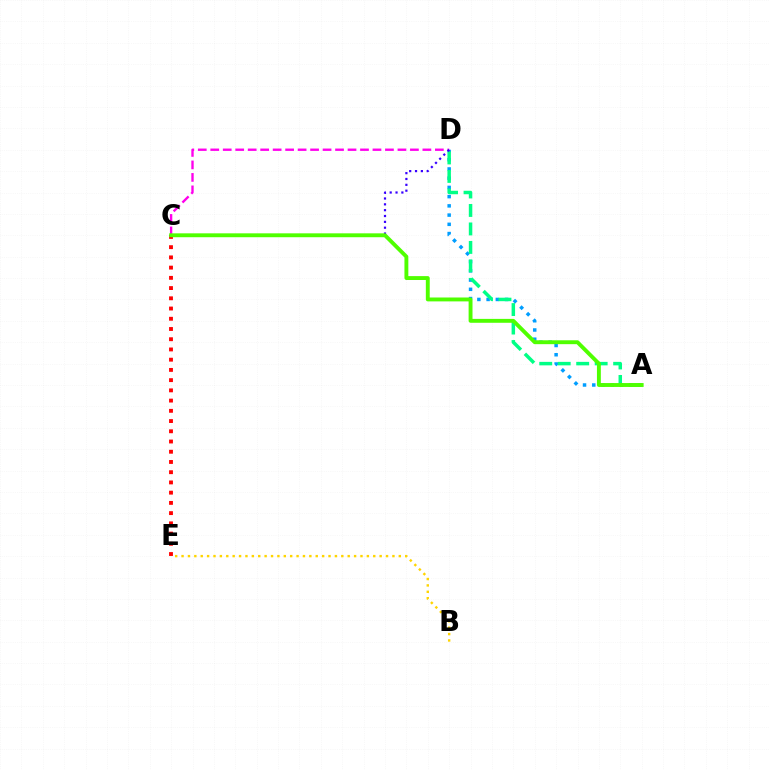{('C', 'E'): [{'color': '#ff0000', 'line_style': 'dotted', 'thickness': 2.78}], ('A', 'D'): [{'color': '#009eff', 'line_style': 'dotted', 'thickness': 2.51}, {'color': '#00ff86', 'line_style': 'dashed', 'thickness': 2.51}], ('B', 'E'): [{'color': '#ffd500', 'line_style': 'dotted', 'thickness': 1.74}], ('C', 'D'): [{'color': '#ff00ed', 'line_style': 'dashed', 'thickness': 1.7}, {'color': '#3700ff', 'line_style': 'dotted', 'thickness': 1.59}], ('A', 'C'): [{'color': '#4fff00', 'line_style': 'solid', 'thickness': 2.8}]}